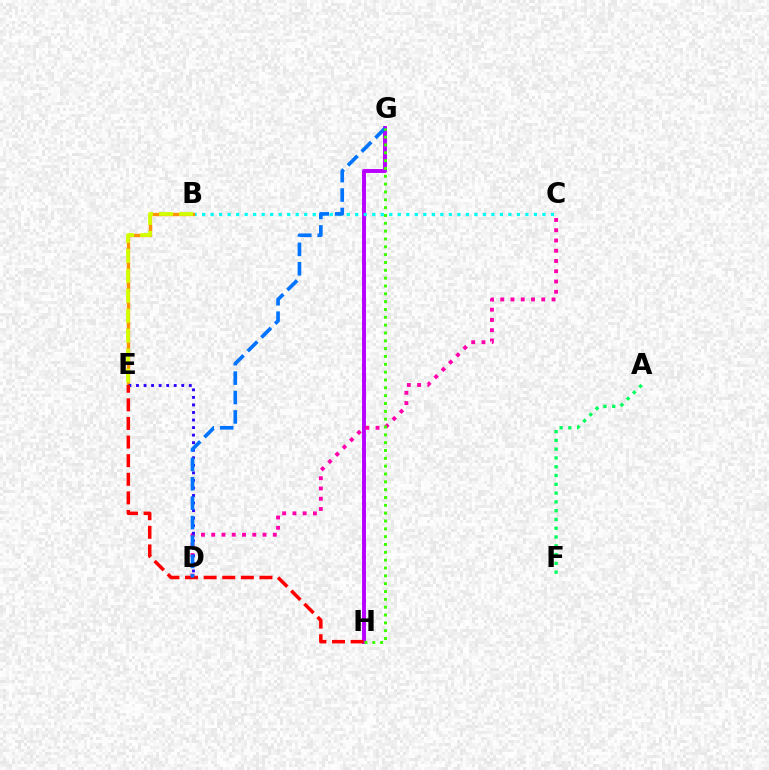{('G', 'H'): [{'color': '#b900ff', 'line_style': 'solid', 'thickness': 2.83}, {'color': '#3dff00', 'line_style': 'dotted', 'thickness': 2.13}], ('C', 'D'): [{'color': '#ff00ac', 'line_style': 'dotted', 'thickness': 2.79}], ('B', 'C'): [{'color': '#00fff6', 'line_style': 'dotted', 'thickness': 2.31}], ('B', 'E'): [{'color': '#ff9400', 'line_style': 'solid', 'thickness': 2.42}, {'color': '#d1ff00', 'line_style': 'dashed', 'thickness': 2.71}], ('D', 'E'): [{'color': '#2500ff', 'line_style': 'dotted', 'thickness': 2.05}], ('E', 'H'): [{'color': '#ff0000', 'line_style': 'dashed', 'thickness': 2.53}], ('A', 'F'): [{'color': '#00ff5c', 'line_style': 'dotted', 'thickness': 2.39}], ('D', 'G'): [{'color': '#0074ff', 'line_style': 'dashed', 'thickness': 2.64}]}